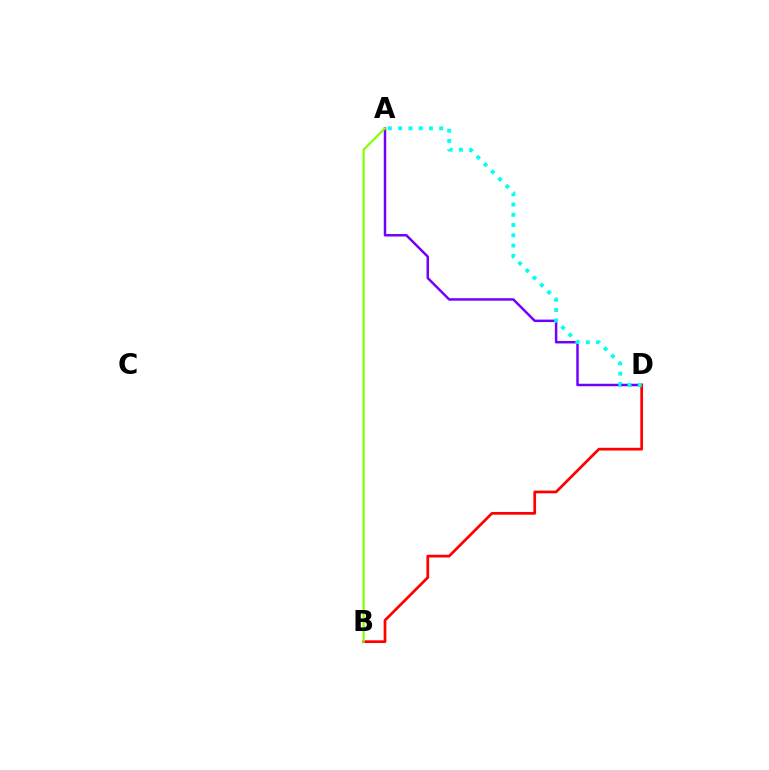{('A', 'D'): [{'color': '#7200ff', 'line_style': 'solid', 'thickness': 1.79}, {'color': '#00fff6', 'line_style': 'dotted', 'thickness': 2.79}], ('B', 'D'): [{'color': '#ff0000', 'line_style': 'solid', 'thickness': 1.97}], ('A', 'B'): [{'color': '#84ff00', 'line_style': 'solid', 'thickness': 1.59}]}